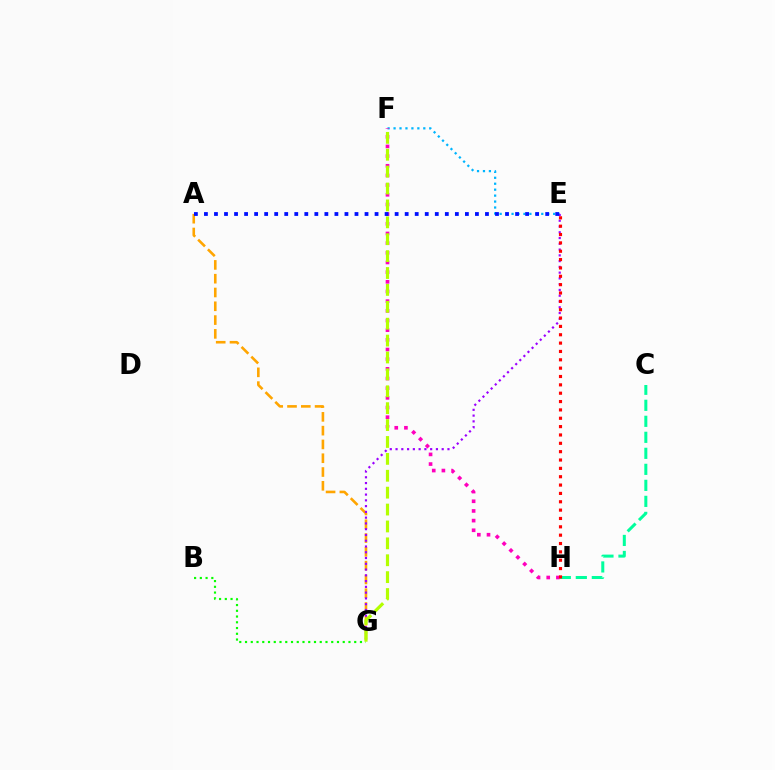{('E', 'F'): [{'color': '#00b5ff', 'line_style': 'dotted', 'thickness': 1.62}], ('F', 'H'): [{'color': '#ff00bd', 'line_style': 'dotted', 'thickness': 2.63}], ('A', 'G'): [{'color': '#ffa500', 'line_style': 'dashed', 'thickness': 1.87}], ('C', 'H'): [{'color': '#00ff9d', 'line_style': 'dashed', 'thickness': 2.17}], ('E', 'G'): [{'color': '#9b00ff', 'line_style': 'dotted', 'thickness': 1.57}], ('E', 'H'): [{'color': '#ff0000', 'line_style': 'dotted', 'thickness': 2.27}], ('A', 'E'): [{'color': '#0010ff', 'line_style': 'dotted', 'thickness': 2.73}], ('B', 'G'): [{'color': '#08ff00', 'line_style': 'dotted', 'thickness': 1.56}], ('F', 'G'): [{'color': '#b3ff00', 'line_style': 'dashed', 'thickness': 2.3}]}